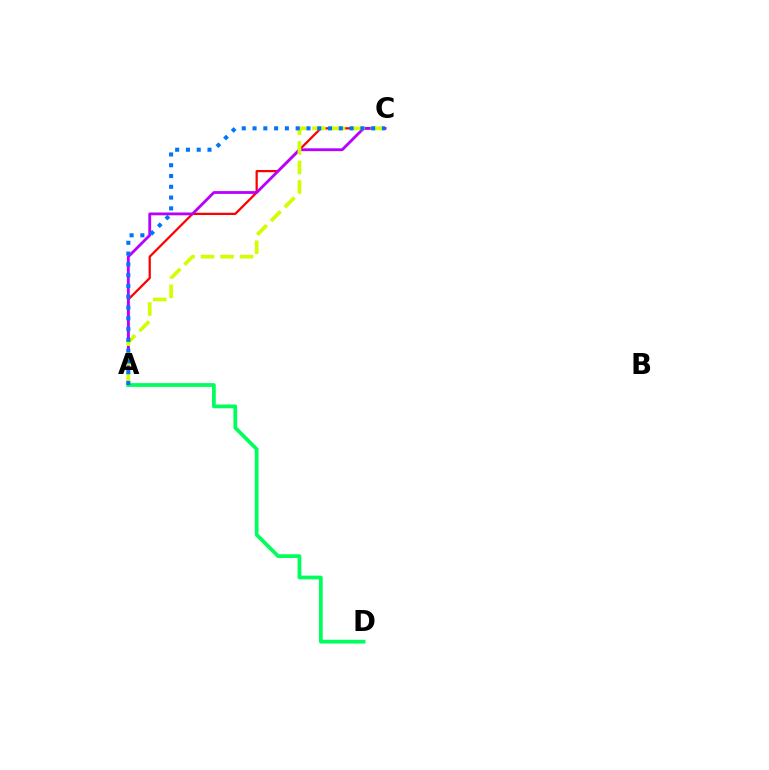{('A', 'C'): [{'color': '#ff0000', 'line_style': 'solid', 'thickness': 1.62}, {'color': '#b900ff', 'line_style': 'solid', 'thickness': 2.03}, {'color': '#d1ff00', 'line_style': 'dashed', 'thickness': 2.65}, {'color': '#0074ff', 'line_style': 'dotted', 'thickness': 2.93}], ('A', 'D'): [{'color': '#00ff5c', 'line_style': 'solid', 'thickness': 2.71}]}